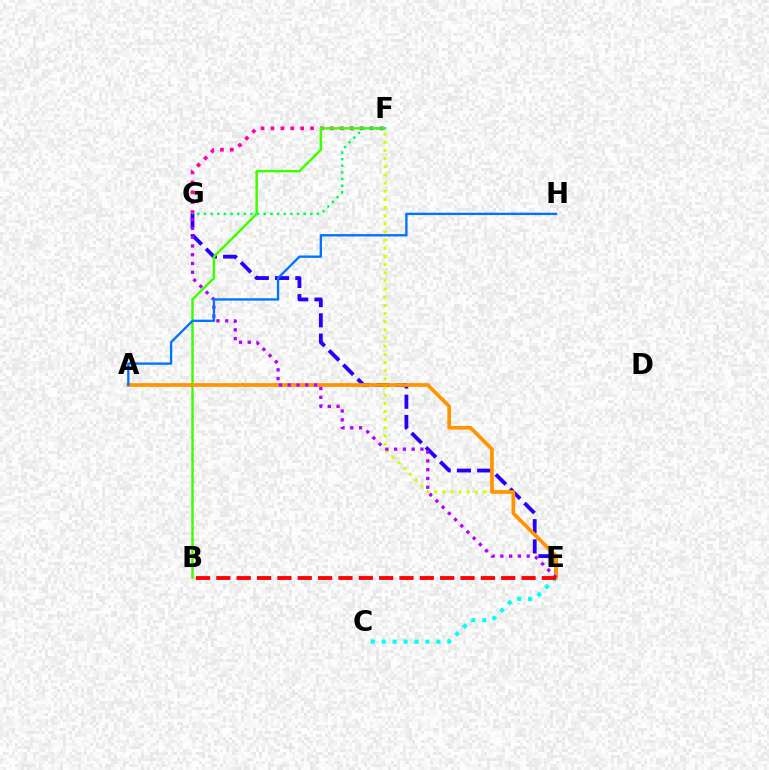{('E', 'G'): [{'color': '#2500ff', 'line_style': 'dashed', 'thickness': 2.75}, {'color': '#b900ff', 'line_style': 'dotted', 'thickness': 2.39}], ('F', 'G'): [{'color': '#ff00ac', 'line_style': 'dotted', 'thickness': 2.69}, {'color': '#00ff5c', 'line_style': 'dotted', 'thickness': 1.81}], ('C', 'E'): [{'color': '#00fff6', 'line_style': 'dotted', 'thickness': 2.97}], ('B', 'F'): [{'color': '#3dff00', 'line_style': 'solid', 'thickness': 1.77}], ('E', 'F'): [{'color': '#d1ff00', 'line_style': 'dotted', 'thickness': 2.22}], ('A', 'E'): [{'color': '#ff9400', 'line_style': 'solid', 'thickness': 2.66}], ('A', 'H'): [{'color': '#0074ff', 'line_style': 'solid', 'thickness': 1.69}], ('B', 'E'): [{'color': '#ff0000', 'line_style': 'dashed', 'thickness': 2.76}]}